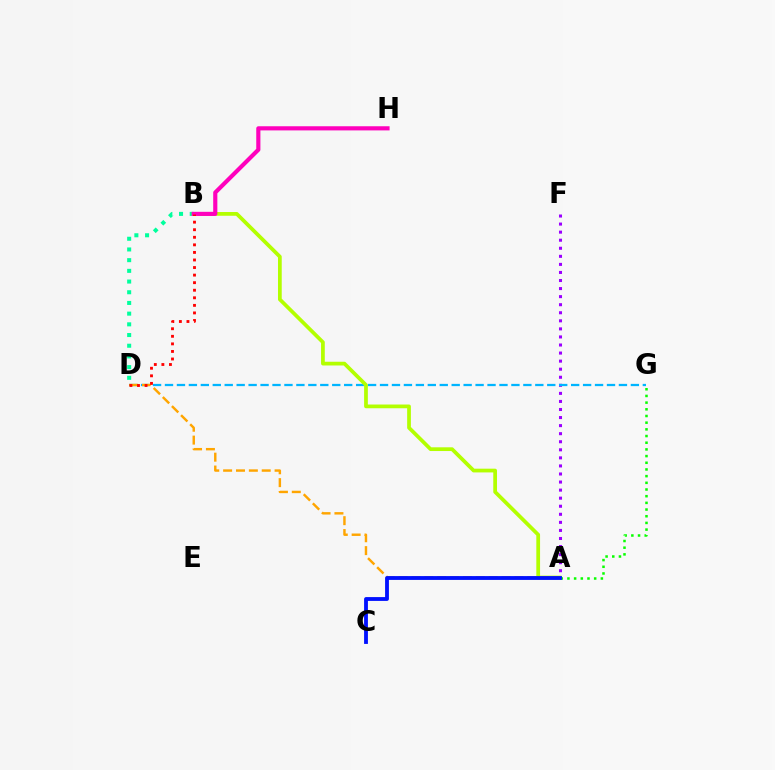{('B', 'D'): [{'color': '#00ff9d', 'line_style': 'dotted', 'thickness': 2.91}, {'color': '#ff0000', 'line_style': 'dotted', 'thickness': 2.06}], ('A', 'F'): [{'color': '#9b00ff', 'line_style': 'dotted', 'thickness': 2.19}], ('D', 'G'): [{'color': '#00b5ff', 'line_style': 'dashed', 'thickness': 1.62}], ('A', 'B'): [{'color': '#b3ff00', 'line_style': 'solid', 'thickness': 2.69}], ('A', 'D'): [{'color': '#ffa500', 'line_style': 'dashed', 'thickness': 1.75}], ('B', 'H'): [{'color': '#ff00bd', 'line_style': 'solid', 'thickness': 2.99}], ('A', 'G'): [{'color': '#08ff00', 'line_style': 'dotted', 'thickness': 1.82}], ('A', 'C'): [{'color': '#0010ff', 'line_style': 'solid', 'thickness': 2.76}]}